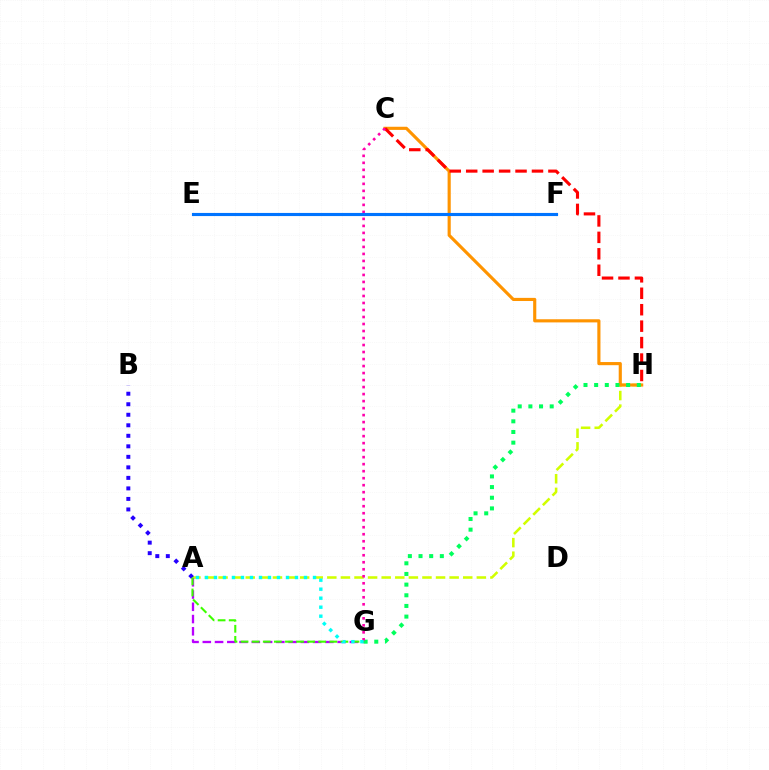{('A', 'H'): [{'color': '#d1ff00', 'line_style': 'dashed', 'thickness': 1.85}], ('C', 'H'): [{'color': '#ff9400', 'line_style': 'solid', 'thickness': 2.26}, {'color': '#ff0000', 'line_style': 'dashed', 'thickness': 2.23}], ('A', 'G'): [{'color': '#b900ff', 'line_style': 'dashed', 'thickness': 1.66}, {'color': '#3dff00', 'line_style': 'dashed', 'thickness': 1.51}, {'color': '#00fff6', 'line_style': 'dotted', 'thickness': 2.45}], ('A', 'B'): [{'color': '#2500ff', 'line_style': 'dotted', 'thickness': 2.86}], ('G', 'H'): [{'color': '#00ff5c', 'line_style': 'dotted', 'thickness': 2.9}], ('C', 'G'): [{'color': '#ff00ac', 'line_style': 'dotted', 'thickness': 1.9}], ('E', 'F'): [{'color': '#0074ff', 'line_style': 'solid', 'thickness': 2.25}]}